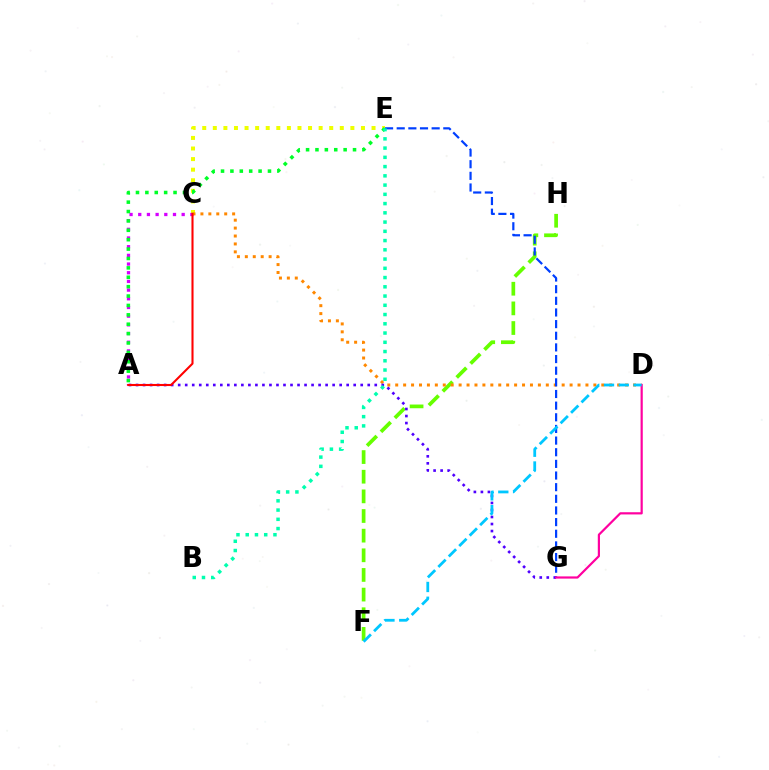{('F', 'H'): [{'color': '#66ff00', 'line_style': 'dashed', 'thickness': 2.67}], ('C', 'E'): [{'color': '#eeff00', 'line_style': 'dotted', 'thickness': 2.88}], ('A', 'C'): [{'color': '#d600ff', 'line_style': 'dotted', 'thickness': 2.36}, {'color': '#ff0000', 'line_style': 'solid', 'thickness': 1.5}], ('C', 'D'): [{'color': '#ff8800', 'line_style': 'dotted', 'thickness': 2.15}], ('A', 'E'): [{'color': '#00ff27', 'line_style': 'dotted', 'thickness': 2.55}], ('A', 'G'): [{'color': '#4f00ff', 'line_style': 'dotted', 'thickness': 1.91}], ('E', 'G'): [{'color': '#003fff', 'line_style': 'dashed', 'thickness': 1.58}], ('B', 'E'): [{'color': '#00ffaf', 'line_style': 'dotted', 'thickness': 2.51}], ('D', 'G'): [{'color': '#ff00a0', 'line_style': 'solid', 'thickness': 1.59}], ('D', 'F'): [{'color': '#00c7ff', 'line_style': 'dashed', 'thickness': 2.01}]}